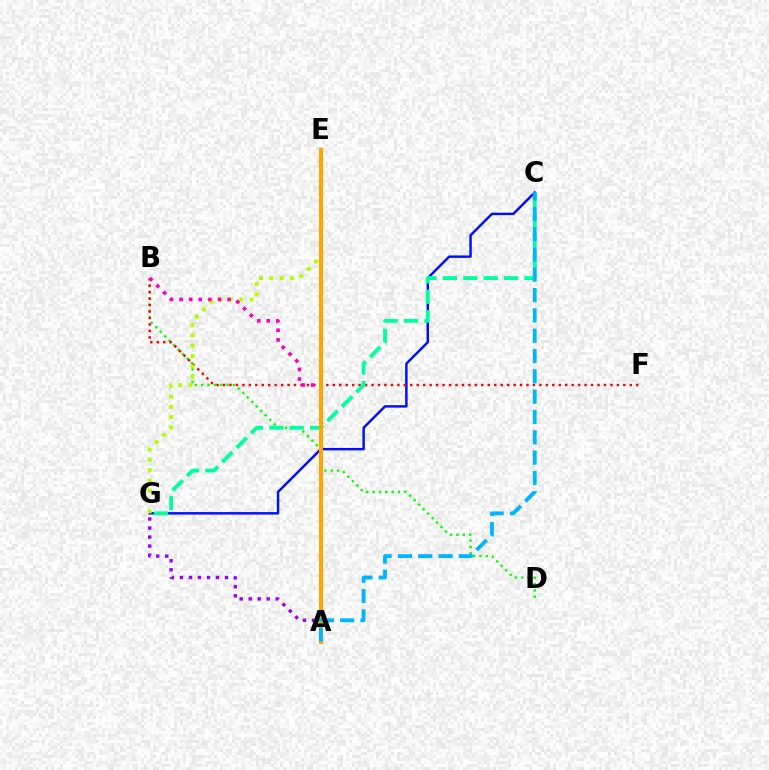{('B', 'D'): [{'color': '#08ff00', 'line_style': 'dotted', 'thickness': 1.72}], ('C', 'G'): [{'color': '#0010ff', 'line_style': 'solid', 'thickness': 1.77}, {'color': '#00ff9d', 'line_style': 'dashed', 'thickness': 2.77}], ('A', 'G'): [{'color': '#9b00ff', 'line_style': 'dotted', 'thickness': 2.45}], ('B', 'F'): [{'color': '#ff0000', 'line_style': 'dotted', 'thickness': 1.75}], ('E', 'G'): [{'color': '#b3ff00', 'line_style': 'dotted', 'thickness': 2.8}], ('A', 'B'): [{'color': '#ff00bd', 'line_style': 'dotted', 'thickness': 2.61}], ('A', 'E'): [{'color': '#ffa500', 'line_style': 'solid', 'thickness': 2.93}], ('A', 'C'): [{'color': '#00b5ff', 'line_style': 'dashed', 'thickness': 2.76}]}